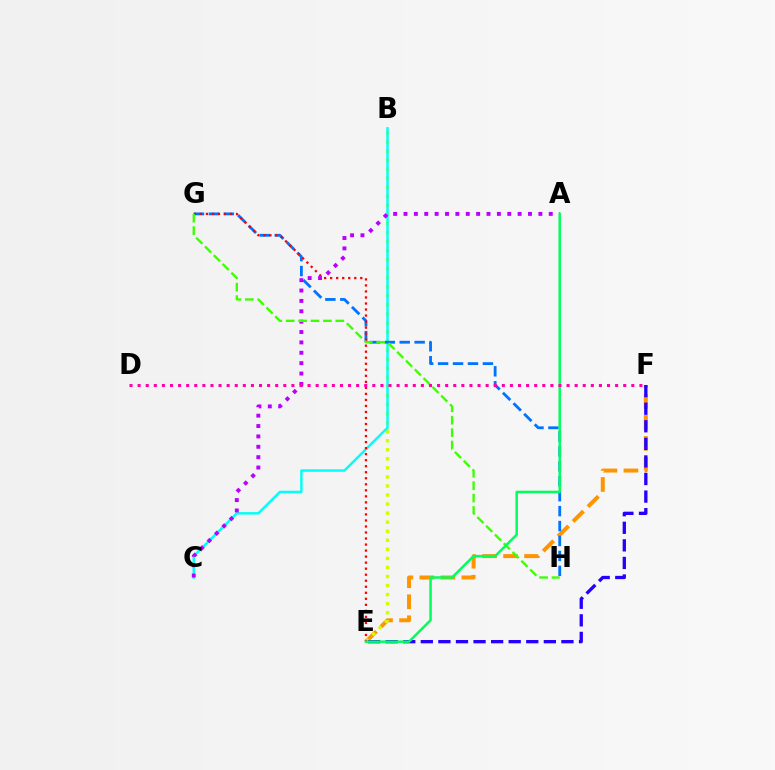{('E', 'F'): [{'color': '#ff9400', 'line_style': 'dashed', 'thickness': 2.86}, {'color': '#2500ff', 'line_style': 'dashed', 'thickness': 2.39}], ('B', 'E'): [{'color': '#d1ff00', 'line_style': 'dotted', 'thickness': 2.46}], ('B', 'C'): [{'color': '#00fff6', 'line_style': 'solid', 'thickness': 1.77}], ('G', 'H'): [{'color': '#0074ff', 'line_style': 'dashed', 'thickness': 2.03}, {'color': '#3dff00', 'line_style': 'dashed', 'thickness': 1.69}], ('E', 'G'): [{'color': '#ff0000', 'line_style': 'dotted', 'thickness': 1.64}], ('A', 'C'): [{'color': '#b900ff', 'line_style': 'dotted', 'thickness': 2.82}], ('A', 'E'): [{'color': '#00ff5c', 'line_style': 'solid', 'thickness': 1.8}], ('D', 'F'): [{'color': '#ff00ac', 'line_style': 'dotted', 'thickness': 2.2}]}